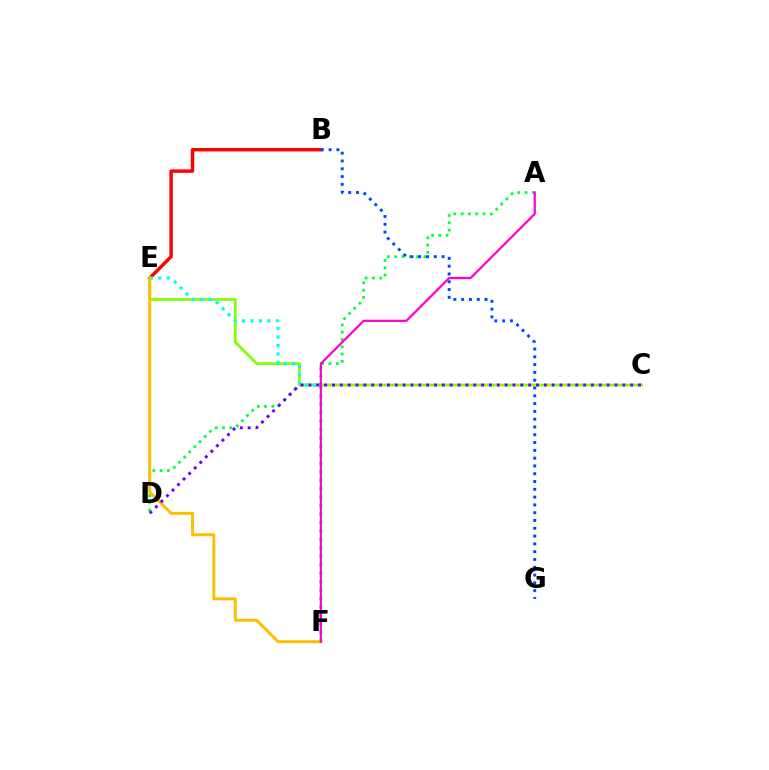{('B', 'E'): [{'color': '#ff0000', 'line_style': 'solid', 'thickness': 2.47}], ('A', 'D'): [{'color': '#00ff39', 'line_style': 'dotted', 'thickness': 1.98}], ('C', 'E'): [{'color': '#84ff00', 'line_style': 'solid', 'thickness': 1.96}], ('E', 'F'): [{'color': '#00fff6', 'line_style': 'dotted', 'thickness': 2.3}, {'color': '#ffbd00', 'line_style': 'solid', 'thickness': 2.11}], ('B', 'G'): [{'color': '#004bff', 'line_style': 'dotted', 'thickness': 2.12}], ('A', 'F'): [{'color': '#ff00cf', 'line_style': 'solid', 'thickness': 1.6}], ('C', 'D'): [{'color': '#7200ff', 'line_style': 'dotted', 'thickness': 2.13}]}